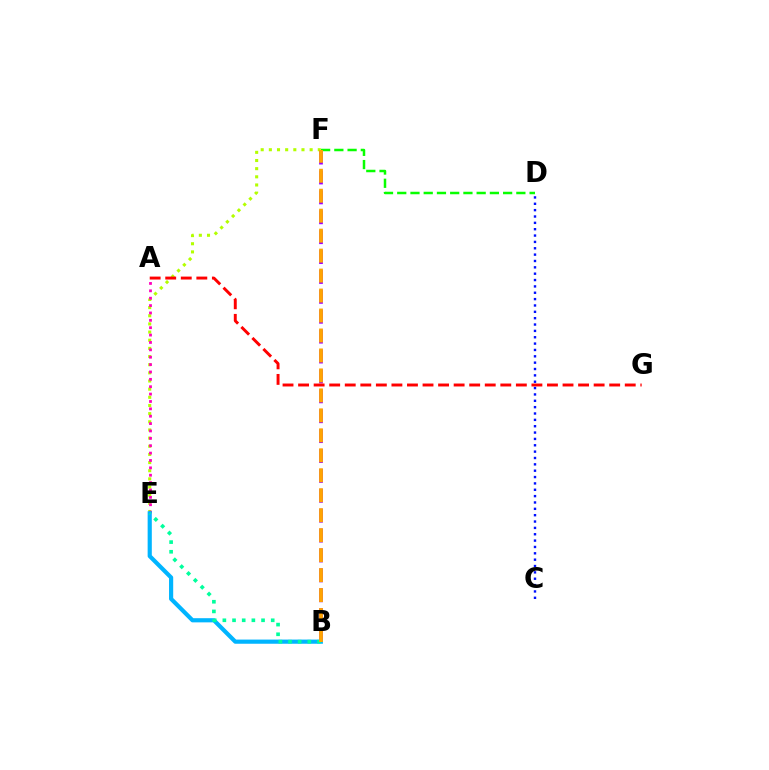{('E', 'F'): [{'color': '#b3ff00', 'line_style': 'dotted', 'thickness': 2.22}], ('B', 'F'): [{'color': '#9b00ff', 'line_style': 'dashed', 'thickness': 2.7}, {'color': '#ffa500', 'line_style': 'dashed', 'thickness': 2.71}], ('A', 'E'): [{'color': '#ff00bd', 'line_style': 'dotted', 'thickness': 2.0}], ('B', 'E'): [{'color': '#00b5ff', 'line_style': 'solid', 'thickness': 3.0}, {'color': '#00ff9d', 'line_style': 'dotted', 'thickness': 2.63}], ('A', 'G'): [{'color': '#ff0000', 'line_style': 'dashed', 'thickness': 2.11}], ('D', 'F'): [{'color': '#08ff00', 'line_style': 'dashed', 'thickness': 1.8}], ('C', 'D'): [{'color': '#0010ff', 'line_style': 'dotted', 'thickness': 1.73}]}